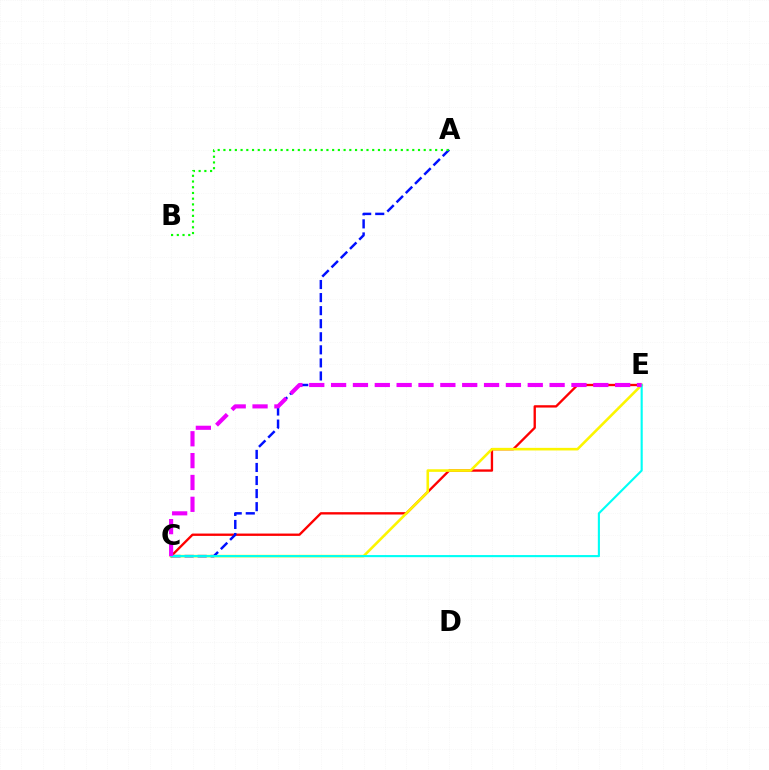{('C', 'E'): [{'color': '#ff0000', 'line_style': 'solid', 'thickness': 1.69}, {'color': '#fcf500', 'line_style': 'solid', 'thickness': 1.87}, {'color': '#00fff6', 'line_style': 'solid', 'thickness': 1.53}, {'color': '#ee00ff', 'line_style': 'dashed', 'thickness': 2.97}], ('A', 'C'): [{'color': '#0010ff', 'line_style': 'dashed', 'thickness': 1.77}], ('A', 'B'): [{'color': '#08ff00', 'line_style': 'dotted', 'thickness': 1.55}]}